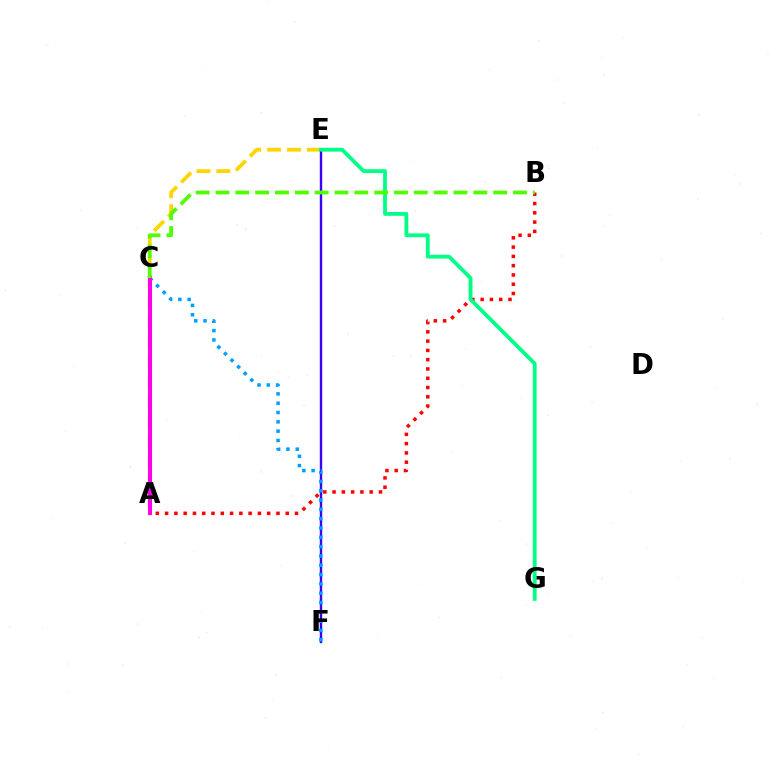{('A', 'E'): [{'color': '#ffd500', 'line_style': 'dashed', 'thickness': 2.7}], ('A', 'B'): [{'color': '#ff0000', 'line_style': 'dotted', 'thickness': 2.52}], ('E', 'F'): [{'color': '#3700ff', 'line_style': 'solid', 'thickness': 1.73}], ('E', 'G'): [{'color': '#00ff86', 'line_style': 'solid', 'thickness': 2.74}], ('C', 'F'): [{'color': '#009eff', 'line_style': 'dotted', 'thickness': 2.53}], ('A', 'C'): [{'color': '#ff00ed', 'line_style': 'solid', 'thickness': 2.93}], ('B', 'C'): [{'color': '#4fff00', 'line_style': 'dashed', 'thickness': 2.69}]}